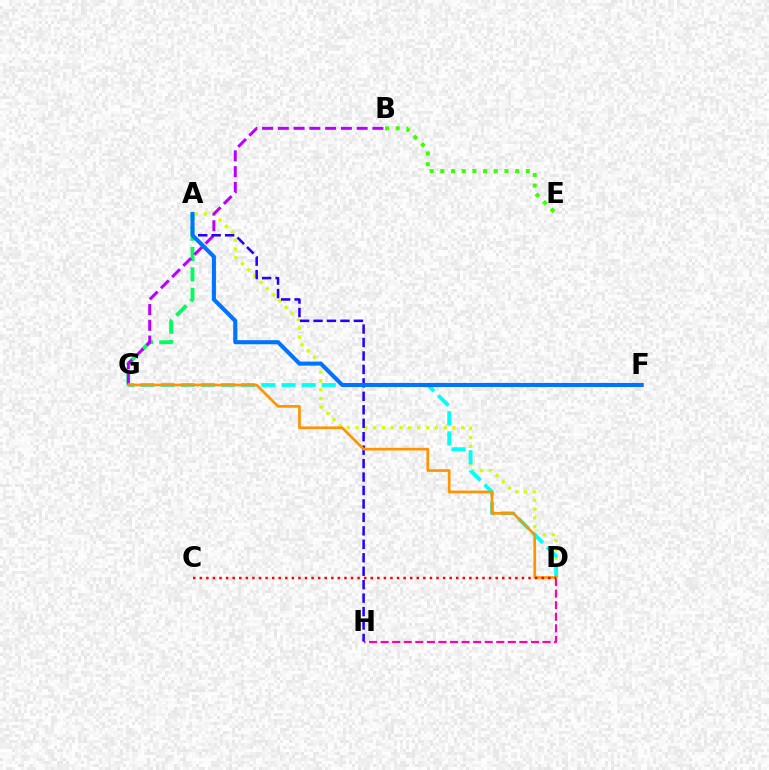{('B', 'E'): [{'color': '#3dff00', 'line_style': 'dotted', 'thickness': 2.91}], ('A', 'G'): [{'color': '#00ff5c', 'line_style': 'dashed', 'thickness': 2.77}], ('A', 'D'): [{'color': '#d1ff00', 'line_style': 'dotted', 'thickness': 2.39}], ('B', 'G'): [{'color': '#b900ff', 'line_style': 'dashed', 'thickness': 2.14}], ('D', 'G'): [{'color': '#00fff6', 'line_style': 'dashed', 'thickness': 2.74}, {'color': '#ff9400', 'line_style': 'solid', 'thickness': 1.93}], ('A', 'H'): [{'color': '#2500ff', 'line_style': 'dashed', 'thickness': 1.83}], ('A', 'F'): [{'color': '#0074ff', 'line_style': 'solid', 'thickness': 2.93}], ('D', 'H'): [{'color': '#ff00ac', 'line_style': 'dashed', 'thickness': 1.57}], ('C', 'D'): [{'color': '#ff0000', 'line_style': 'dotted', 'thickness': 1.79}]}